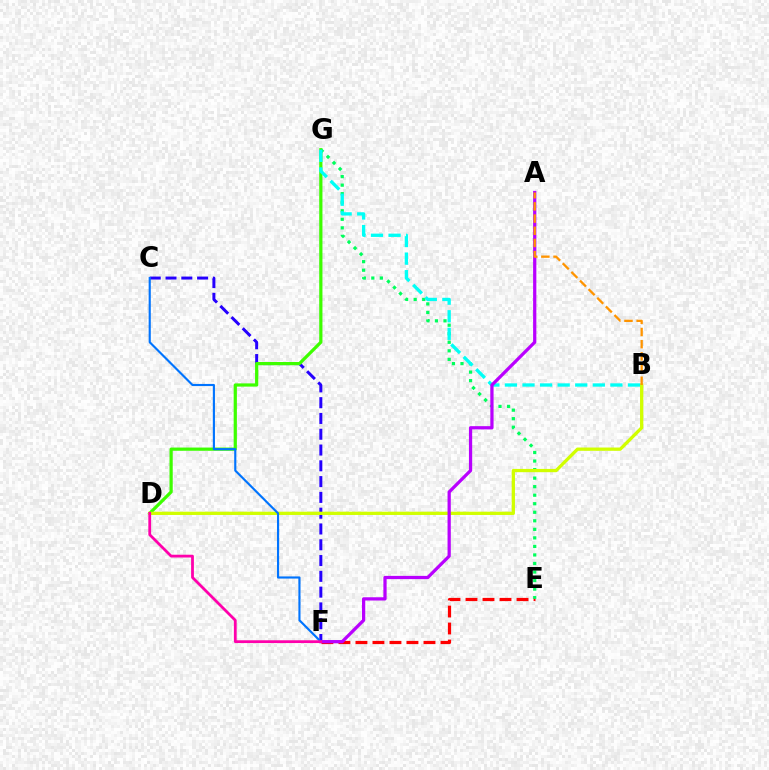{('C', 'F'): [{'color': '#2500ff', 'line_style': 'dashed', 'thickness': 2.14}, {'color': '#0074ff', 'line_style': 'solid', 'thickness': 1.54}], ('E', 'F'): [{'color': '#ff0000', 'line_style': 'dashed', 'thickness': 2.31}], ('D', 'G'): [{'color': '#3dff00', 'line_style': 'solid', 'thickness': 2.32}], ('E', 'G'): [{'color': '#00ff5c', 'line_style': 'dotted', 'thickness': 2.32}], ('B', 'D'): [{'color': '#d1ff00', 'line_style': 'solid', 'thickness': 2.36}], ('B', 'G'): [{'color': '#00fff6', 'line_style': 'dashed', 'thickness': 2.39}], ('A', 'F'): [{'color': '#b900ff', 'line_style': 'solid', 'thickness': 2.34}], ('D', 'F'): [{'color': '#ff00ac', 'line_style': 'solid', 'thickness': 2.0}], ('A', 'B'): [{'color': '#ff9400', 'line_style': 'dashed', 'thickness': 1.66}]}